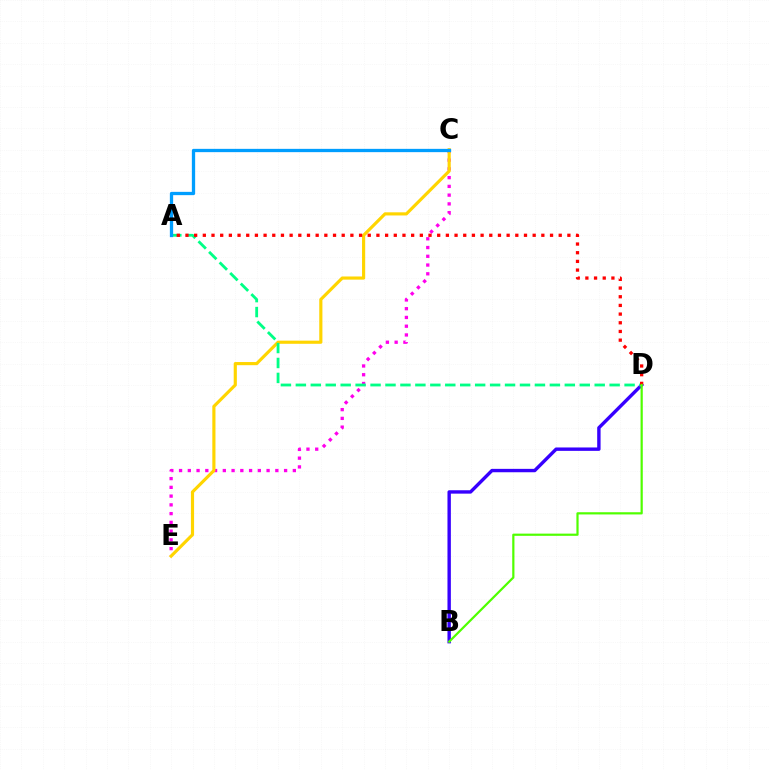{('C', 'E'): [{'color': '#ff00ed', 'line_style': 'dotted', 'thickness': 2.38}, {'color': '#ffd500', 'line_style': 'solid', 'thickness': 2.27}], ('B', 'D'): [{'color': '#3700ff', 'line_style': 'solid', 'thickness': 2.44}, {'color': '#4fff00', 'line_style': 'solid', 'thickness': 1.59}], ('A', 'D'): [{'color': '#00ff86', 'line_style': 'dashed', 'thickness': 2.03}, {'color': '#ff0000', 'line_style': 'dotted', 'thickness': 2.36}], ('A', 'C'): [{'color': '#009eff', 'line_style': 'solid', 'thickness': 2.37}]}